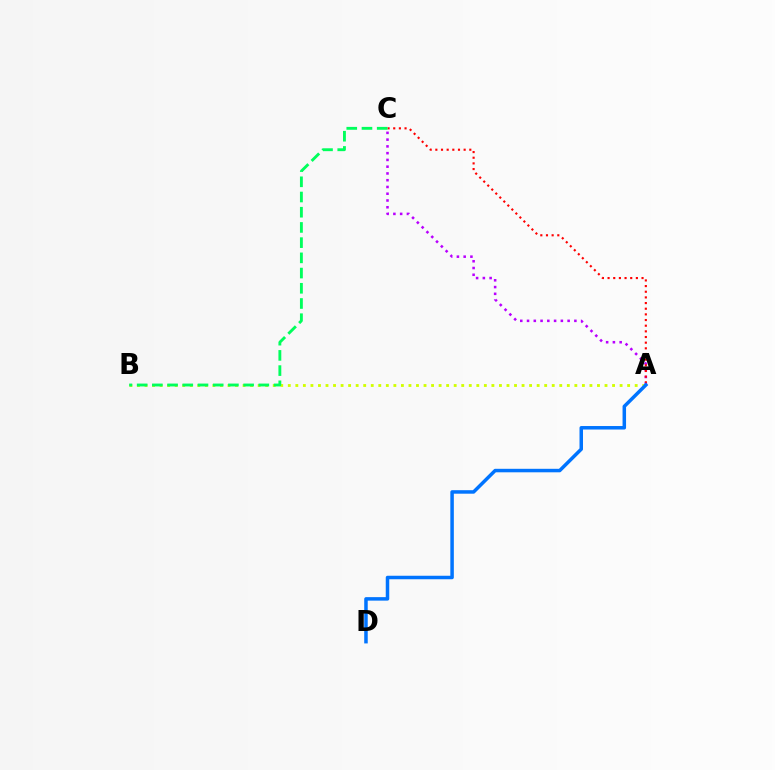{('A', 'B'): [{'color': '#d1ff00', 'line_style': 'dotted', 'thickness': 2.05}], ('A', 'C'): [{'color': '#b900ff', 'line_style': 'dotted', 'thickness': 1.84}, {'color': '#ff0000', 'line_style': 'dotted', 'thickness': 1.54}], ('B', 'C'): [{'color': '#00ff5c', 'line_style': 'dashed', 'thickness': 2.07}], ('A', 'D'): [{'color': '#0074ff', 'line_style': 'solid', 'thickness': 2.52}]}